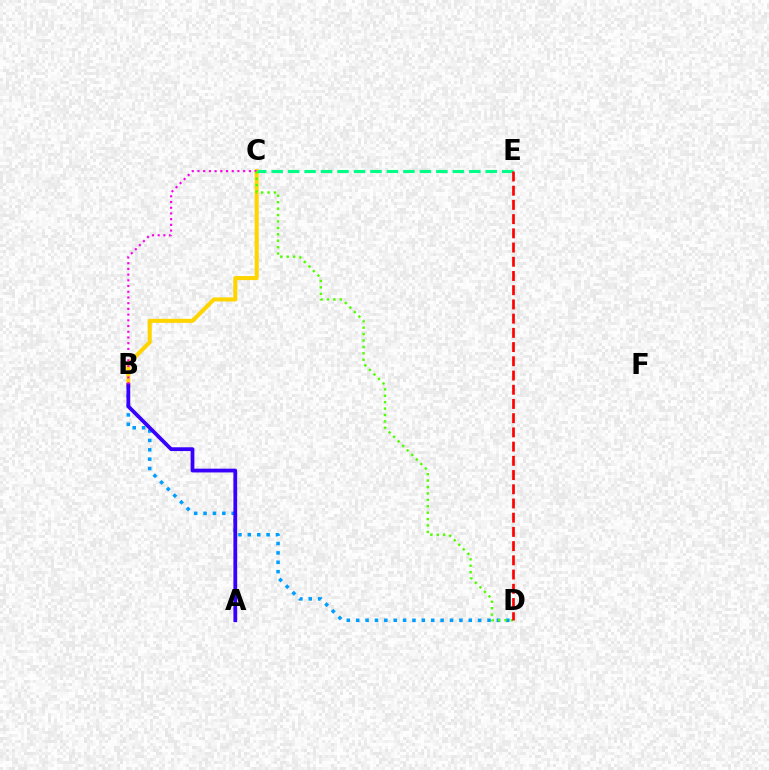{('B', 'D'): [{'color': '#009eff', 'line_style': 'dotted', 'thickness': 2.55}], ('B', 'C'): [{'color': '#ffd500', 'line_style': 'solid', 'thickness': 2.91}, {'color': '#ff00ed', 'line_style': 'dotted', 'thickness': 1.55}], ('A', 'B'): [{'color': '#3700ff', 'line_style': 'solid', 'thickness': 2.72}], ('C', 'E'): [{'color': '#00ff86', 'line_style': 'dashed', 'thickness': 2.24}], ('C', 'D'): [{'color': '#4fff00', 'line_style': 'dotted', 'thickness': 1.74}], ('D', 'E'): [{'color': '#ff0000', 'line_style': 'dashed', 'thickness': 1.93}]}